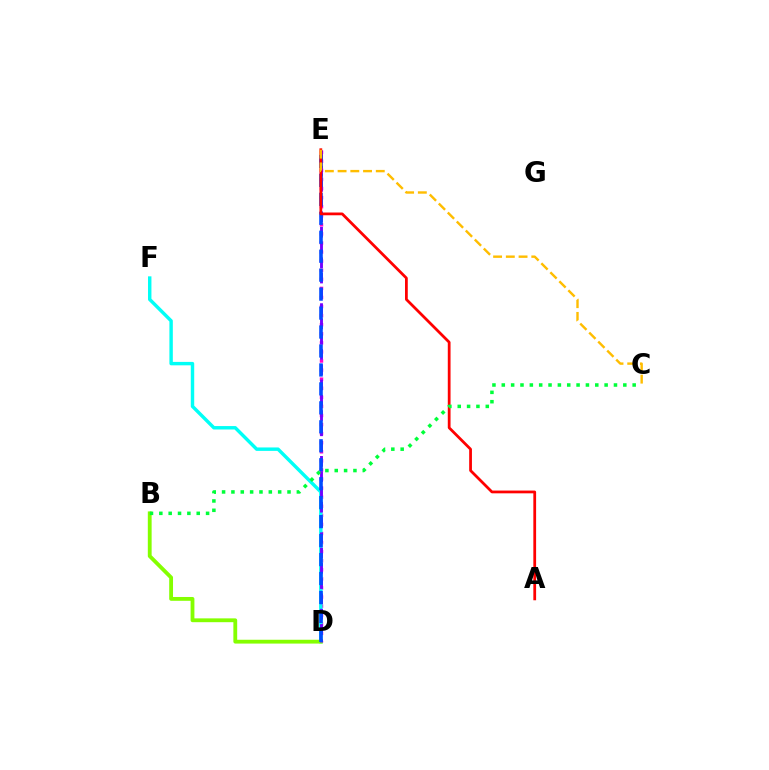{('D', 'E'): [{'color': '#ff00cf', 'line_style': 'dotted', 'thickness': 2.47}, {'color': '#7200ff', 'line_style': 'dashed', 'thickness': 2.08}, {'color': '#004bff', 'line_style': 'dashed', 'thickness': 2.58}], ('D', 'F'): [{'color': '#00fff6', 'line_style': 'solid', 'thickness': 2.47}], ('B', 'D'): [{'color': '#84ff00', 'line_style': 'solid', 'thickness': 2.75}], ('A', 'E'): [{'color': '#ff0000', 'line_style': 'solid', 'thickness': 1.99}], ('B', 'C'): [{'color': '#00ff39', 'line_style': 'dotted', 'thickness': 2.54}], ('C', 'E'): [{'color': '#ffbd00', 'line_style': 'dashed', 'thickness': 1.73}]}